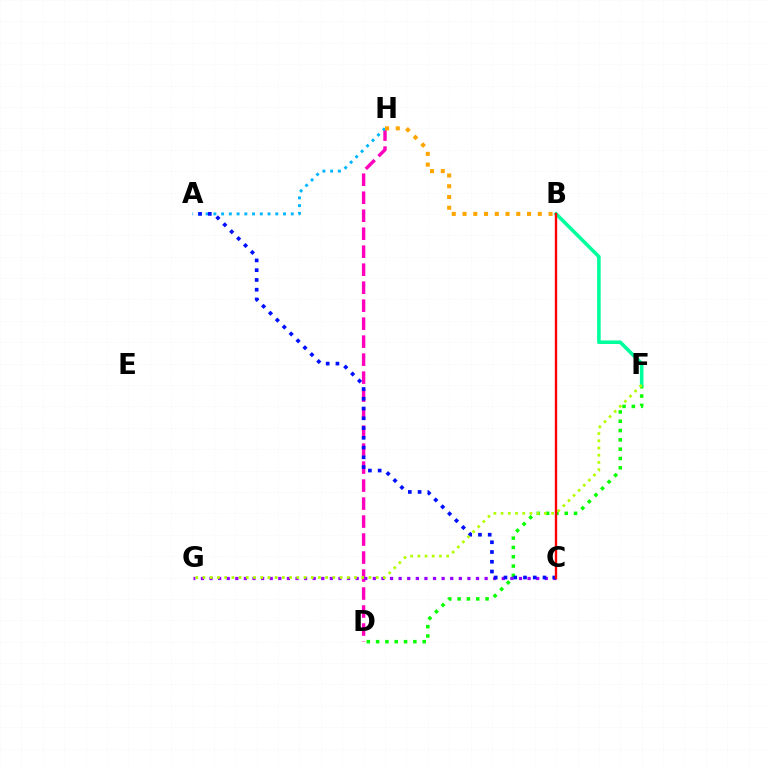{('D', 'H'): [{'color': '#ff00bd', 'line_style': 'dashed', 'thickness': 2.44}], ('D', 'F'): [{'color': '#08ff00', 'line_style': 'dotted', 'thickness': 2.53}], ('A', 'H'): [{'color': '#00b5ff', 'line_style': 'dotted', 'thickness': 2.1}], ('C', 'G'): [{'color': '#9b00ff', 'line_style': 'dotted', 'thickness': 2.34}], ('B', 'F'): [{'color': '#00ff9d', 'line_style': 'solid', 'thickness': 2.59}], ('B', 'H'): [{'color': '#ffa500', 'line_style': 'dotted', 'thickness': 2.92}], ('A', 'C'): [{'color': '#0010ff', 'line_style': 'dotted', 'thickness': 2.65}], ('F', 'G'): [{'color': '#b3ff00', 'line_style': 'dotted', 'thickness': 1.96}], ('B', 'C'): [{'color': '#ff0000', 'line_style': 'solid', 'thickness': 1.7}]}